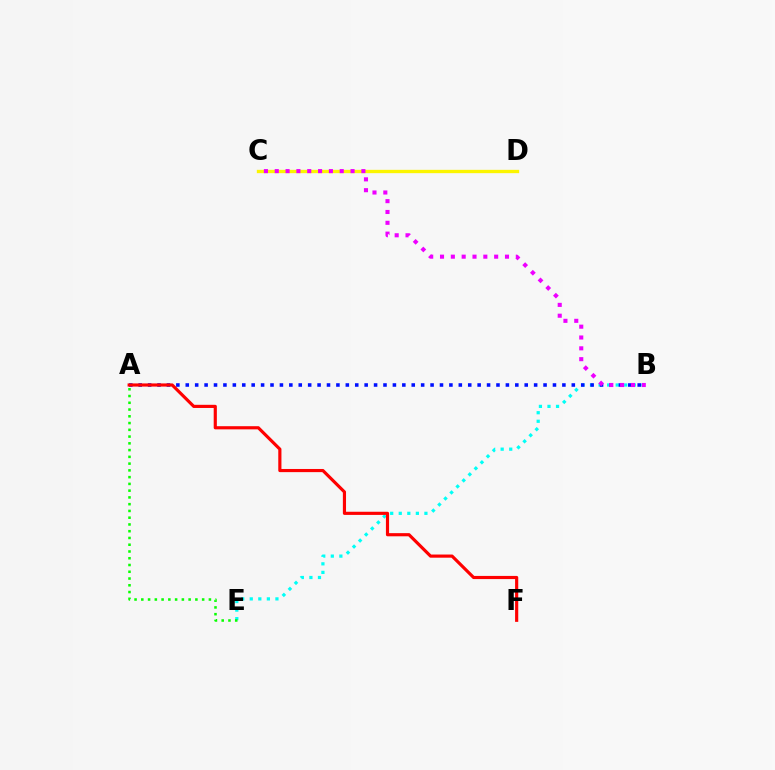{('B', 'E'): [{'color': '#00fff6', 'line_style': 'dotted', 'thickness': 2.33}], ('A', 'B'): [{'color': '#0010ff', 'line_style': 'dotted', 'thickness': 2.56}], ('A', 'E'): [{'color': '#08ff00', 'line_style': 'dotted', 'thickness': 1.84}], ('C', 'D'): [{'color': '#fcf500', 'line_style': 'solid', 'thickness': 2.4}], ('B', 'C'): [{'color': '#ee00ff', 'line_style': 'dotted', 'thickness': 2.94}], ('A', 'F'): [{'color': '#ff0000', 'line_style': 'solid', 'thickness': 2.27}]}